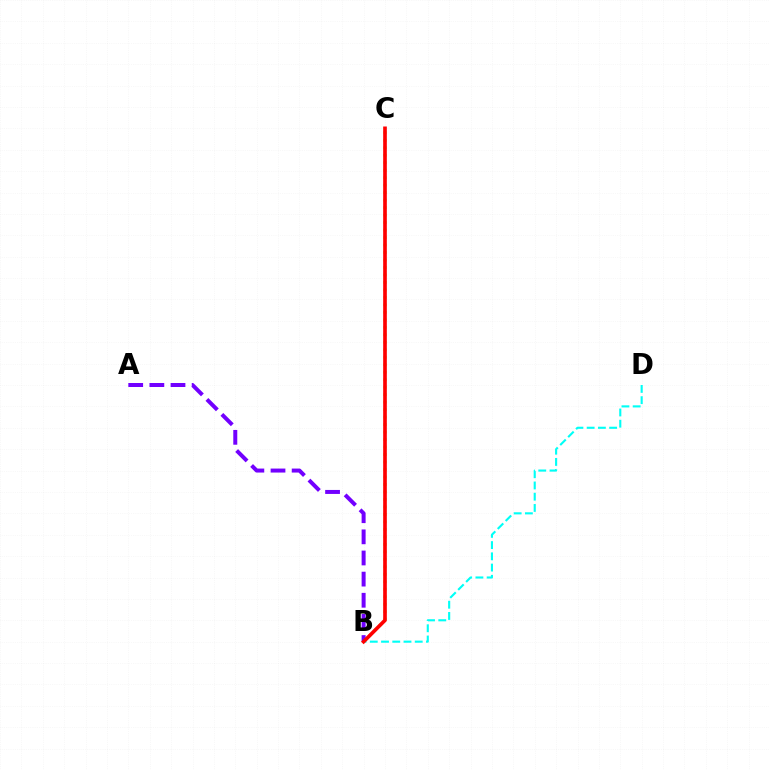{('B', 'C'): [{'color': '#84ff00', 'line_style': 'dotted', 'thickness': 2.03}, {'color': '#ff0000', 'line_style': 'solid', 'thickness': 2.63}], ('A', 'B'): [{'color': '#7200ff', 'line_style': 'dashed', 'thickness': 2.87}], ('B', 'D'): [{'color': '#00fff6', 'line_style': 'dashed', 'thickness': 1.53}]}